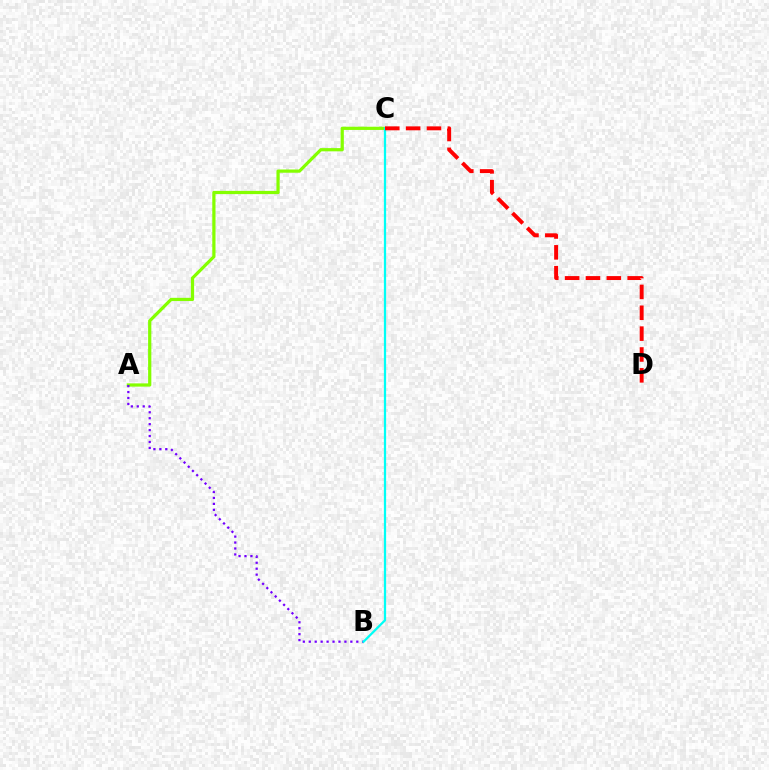{('A', 'C'): [{'color': '#84ff00', 'line_style': 'solid', 'thickness': 2.32}], ('A', 'B'): [{'color': '#7200ff', 'line_style': 'dotted', 'thickness': 1.61}], ('B', 'C'): [{'color': '#00fff6', 'line_style': 'solid', 'thickness': 1.62}], ('C', 'D'): [{'color': '#ff0000', 'line_style': 'dashed', 'thickness': 2.83}]}